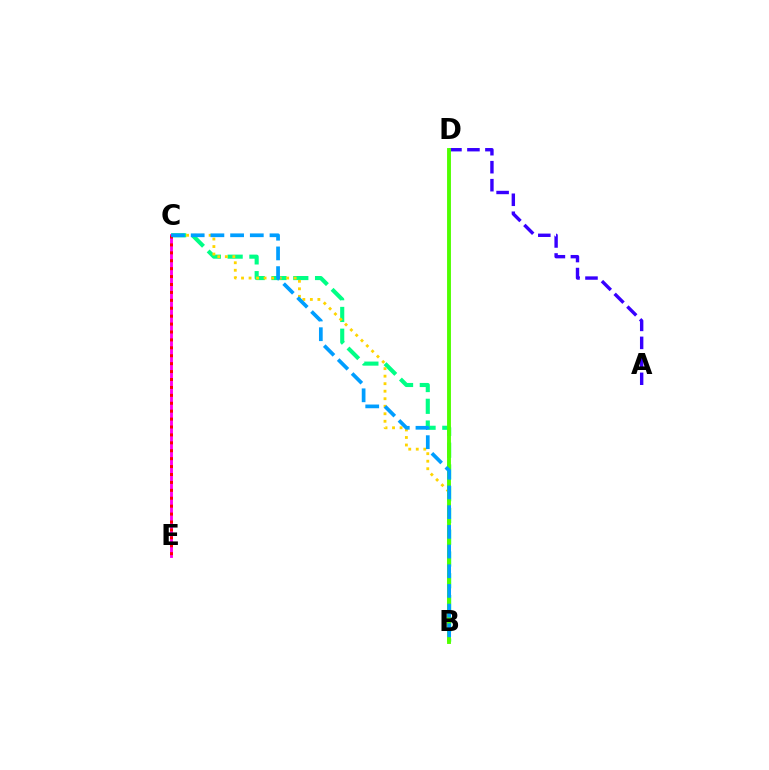{('A', 'D'): [{'color': '#3700ff', 'line_style': 'dashed', 'thickness': 2.44}], ('B', 'C'): [{'color': '#00ff86', 'line_style': 'dashed', 'thickness': 2.96}, {'color': '#ffd500', 'line_style': 'dotted', 'thickness': 2.04}, {'color': '#009eff', 'line_style': 'dashed', 'thickness': 2.68}], ('C', 'E'): [{'color': '#ff00ed', 'line_style': 'solid', 'thickness': 2.06}, {'color': '#ff0000', 'line_style': 'dotted', 'thickness': 2.15}], ('B', 'D'): [{'color': '#4fff00', 'line_style': 'solid', 'thickness': 2.8}]}